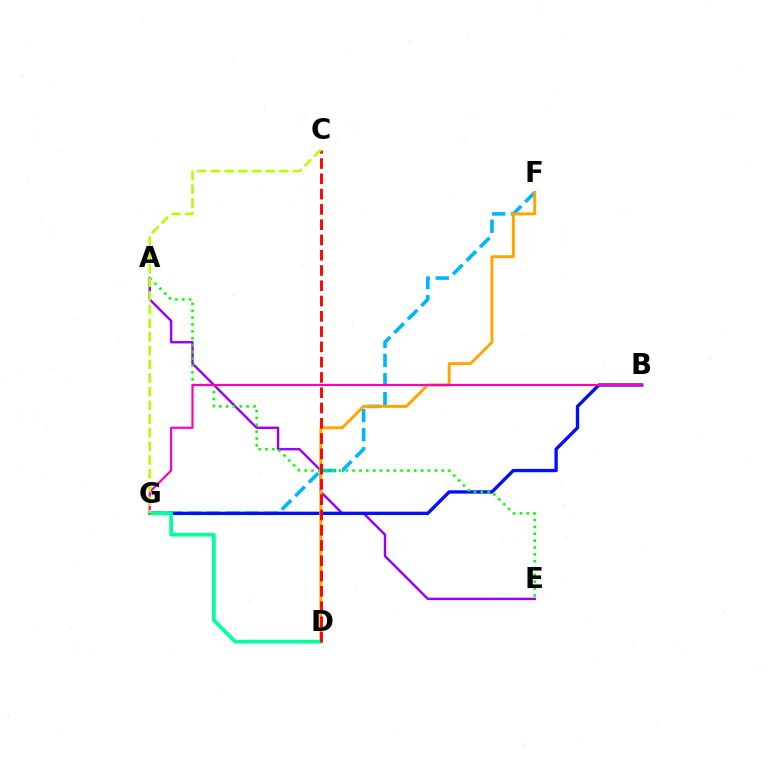{('A', 'E'): [{'color': '#9b00ff', 'line_style': 'solid', 'thickness': 1.75}, {'color': '#08ff00', 'line_style': 'dotted', 'thickness': 1.86}], ('F', 'G'): [{'color': '#00b5ff', 'line_style': 'dashed', 'thickness': 2.6}], ('B', 'G'): [{'color': '#0010ff', 'line_style': 'solid', 'thickness': 2.41}, {'color': '#ff00bd', 'line_style': 'solid', 'thickness': 1.57}], ('D', 'F'): [{'color': '#ffa500', 'line_style': 'solid', 'thickness': 2.12}], ('D', 'G'): [{'color': '#00ff9d', 'line_style': 'solid', 'thickness': 2.68}], ('C', 'D'): [{'color': '#ff0000', 'line_style': 'dashed', 'thickness': 2.08}], ('C', 'G'): [{'color': '#b3ff00', 'line_style': 'dashed', 'thickness': 1.86}]}